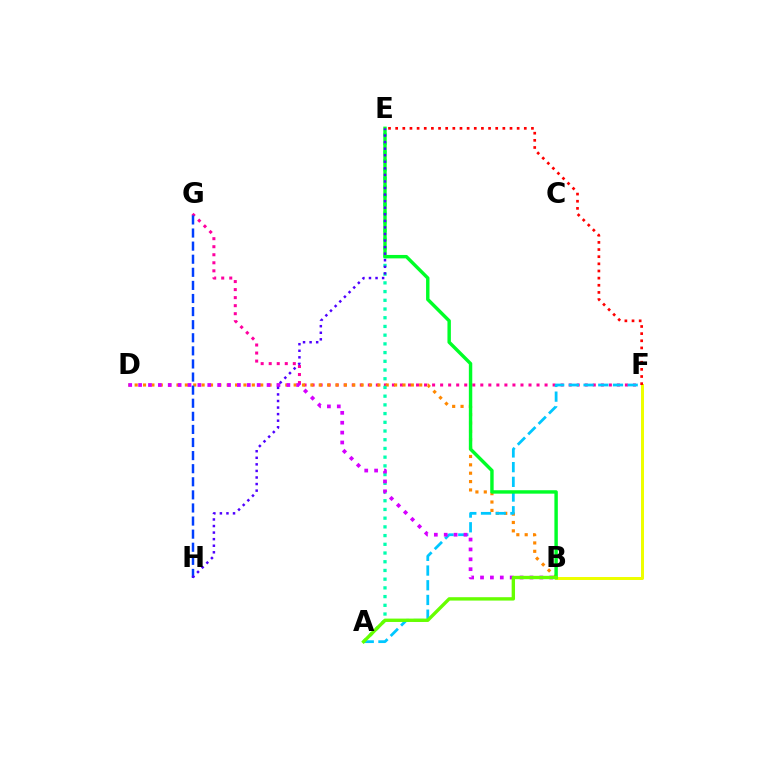{('F', 'G'): [{'color': '#ff00a0', 'line_style': 'dotted', 'thickness': 2.18}], ('B', 'D'): [{'color': '#ff8800', 'line_style': 'dotted', 'thickness': 2.27}, {'color': '#d600ff', 'line_style': 'dotted', 'thickness': 2.69}], ('A', 'E'): [{'color': '#00ffaf', 'line_style': 'dotted', 'thickness': 2.37}], ('B', 'F'): [{'color': '#eeff00', 'line_style': 'solid', 'thickness': 2.15}], ('A', 'F'): [{'color': '#00c7ff', 'line_style': 'dashed', 'thickness': 2.0}], ('G', 'H'): [{'color': '#003fff', 'line_style': 'dashed', 'thickness': 1.78}], ('B', 'E'): [{'color': '#00ff27', 'line_style': 'solid', 'thickness': 2.46}], ('A', 'B'): [{'color': '#66ff00', 'line_style': 'solid', 'thickness': 2.43}], ('E', 'F'): [{'color': '#ff0000', 'line_style': 'dotted', 'thickness': 1.94}], ('E', 'H'): [{'color': '#4f00ff', 'line_style': 'dotted', 'thickness': 1.78}]}